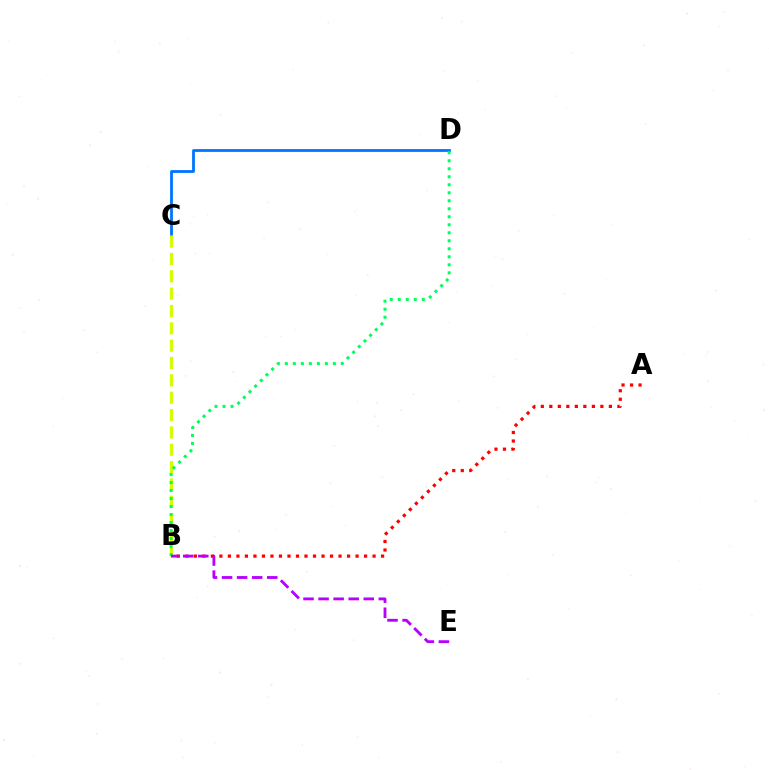{('A', 'B'): [{'color': '#ff0000', 'line_style': 'dotted', 'thickness': 2.31}], ('C', 'D'): [{'color': '#0074ff', 'line_style': 'solid', 'thickness': 2.0}], ('B', 'C'): [{'color': '#d1ff00', 'line_style': 'dashed', 'thickness': 2.36}], ('B', 'D'): [{'color': '#00ff5c', 'line_style': 'dotted', 'thickness': 2.17}], ('B', 'E'): [{'color': '#b900ff', 'line_style': 'dashed', 'thickness': 2.05}]}